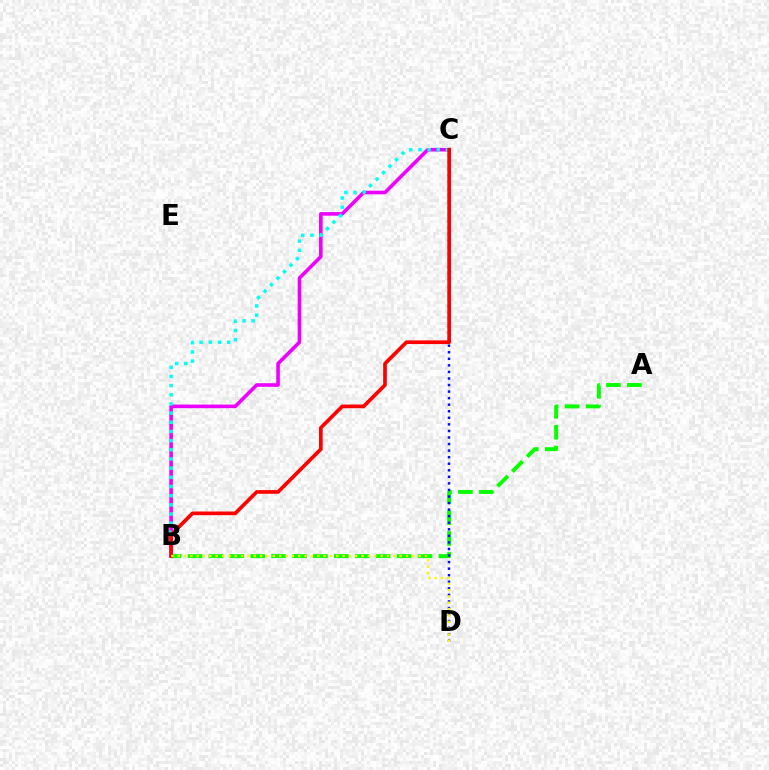{('A', 'B'): [{'color': '#08ff00', 'line_style': 'dashed', 'thickness': 2.84}], ('C', 'D'): [{'color': '#0010ff', 'line_style': 'dotted', 'thickness': 1.78}], ('B', 'C'): [{'color': '#ee00ff', 'line_style': 'solid', 'thickness': 2.59}, {'color': '#00fff6', 'line_style': 'dotted', 'thickness': 2.49}, {'color': '#ff0000', 'line_style': 'solid', 'thickness': 2.65}], ('B', 'D'): [{'color': '#fcf500', 'line_style': 'dotted', 'thickness': 1.72}]}